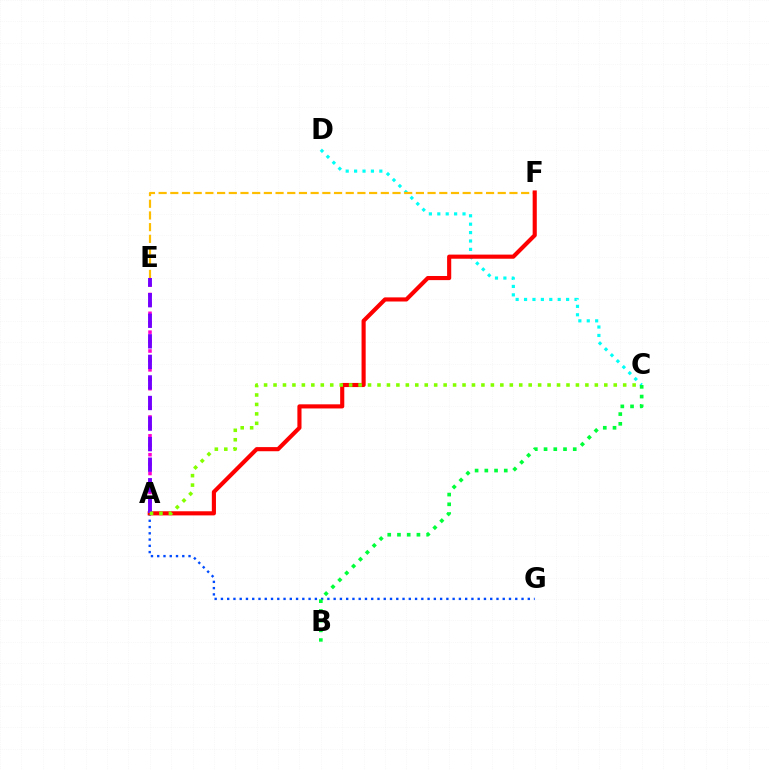{('C', 'D'): [{'color': '#00fff6', 'line_style': 'dotted', 'thickness': 2.28}], ('A', 'G'): [{'color': '#004bff', 'line_style': 'dotted', 'thickness': 1.7}], ('E', 'F'): [{'color': '#ffbd00', 'line_style': 'dashed', 'thickness': 1.59}], ('B', 'C'): [{'color': '#00ff39', 'line_style': 'dotted', 'thickness': 2.64}], ('A', 'F'): [{'color': '#ff0000', 'line_style': 'solid', 'thickness': 2.97}], ('A', 'E'): [{'color': '#ff00cf', 'line_style': 'dotted', 'thickness': 2.56}, {'color': '#7200ff', 'line_style': 'dashed', 'thickness': 2.79}], ('A', 'C'): [{'color': '#84ff00', 'line_style': 'dotted', 'thickness': 2.57}]}